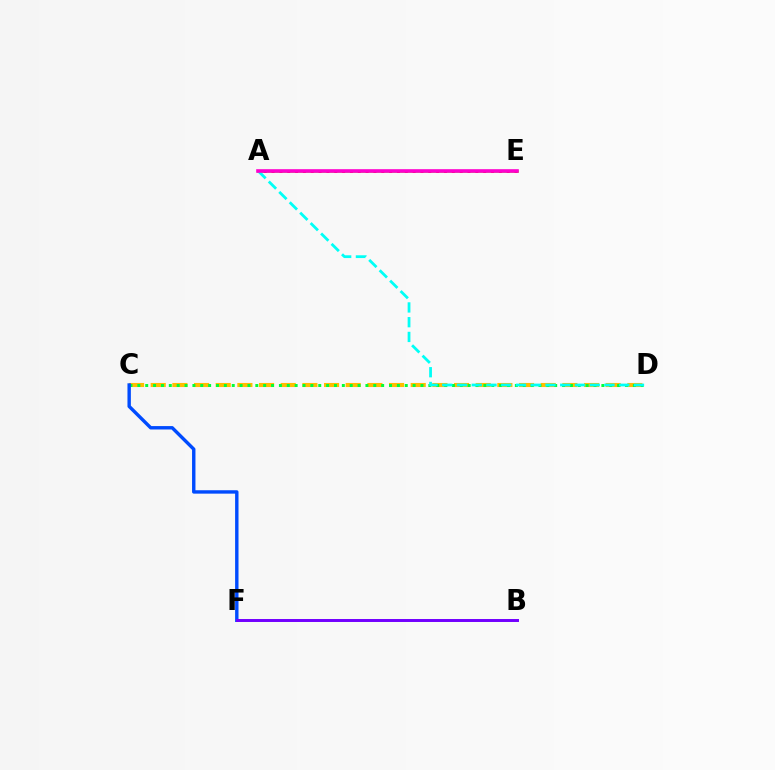{('C', 'D'): [{'color': '#ffbd00', 'line_style': 'dashed', 'thickness': 2.94}, {'color': '#00ff39', 'line_style': 'dotted', 'thickness': 2.14}], ('A', 'E'): [{'color': '#84ff00', 'line_style': 'solid', 'thickness': 1.84}, {'color': '#ff0000', 'line_style': 'dotted', 'thickness': 2.13}, {'color': '#ff00cf', 'line_style': 'solid', 'thickness': 2.61}], ('A', 'D'): [{'color': '#00fff6', 'line_style': 'dashed', 'thickness': 2.0}], ('C', 'F'): [{'color': '#004bff', 'line_style': 'solid', 'thickness': 2.45}], ('B', 'F'): [{'color': '#7200ff', 'line_style': 'solid', 'thickness': 2.13}]}